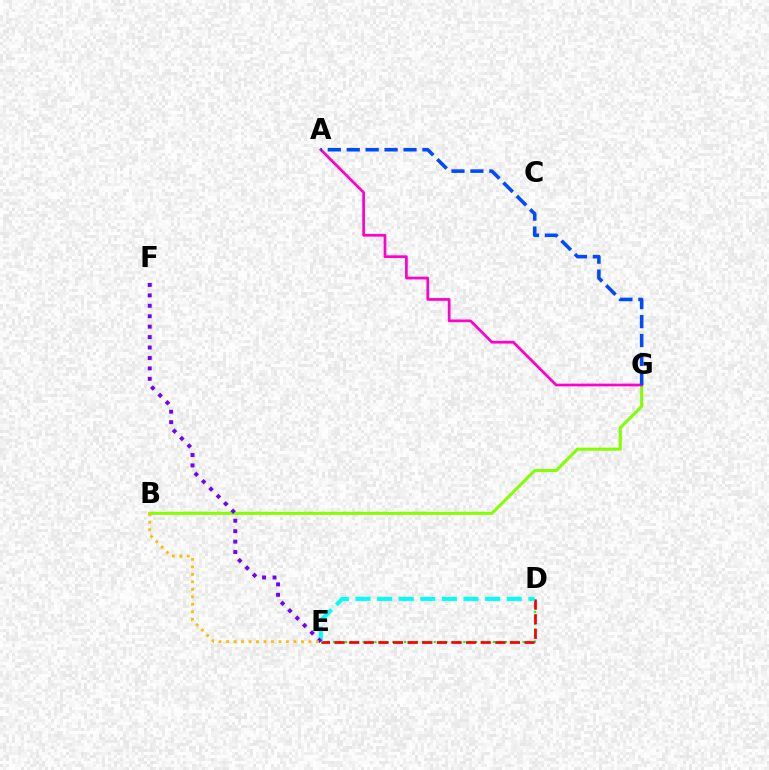{('D', 'E'): [{'color': '#00ff39', 'line_style': 'dotted', 'thickness': 1.61}, {'color': '#ff0000', 'line_style': 'dashed', 'thickness': 1.99}, {'color': '#00fff6', 'line_style': 'dashed', 'thickness': 2.94}], ('B', 'G'): [{'color': '#84ff00', 'line_style': 'solid', 'thickness': 2.22}], ('E', 'F'): [{'color': '#7200ff', 'line_style': 'dotted', 'thickness': 2.83}], ('A', 'G'): [{'color': '#ff00cf', 'line_style': 'solid', 'thickness': 1.96}, {'color': '#004bff', 'line_style': 'dashed', 'thickness': 2.57}], ('B', 'E'): [{'color': '#ffbd00', 'line_style': 'dotted', 'thickness': 2.03}]}